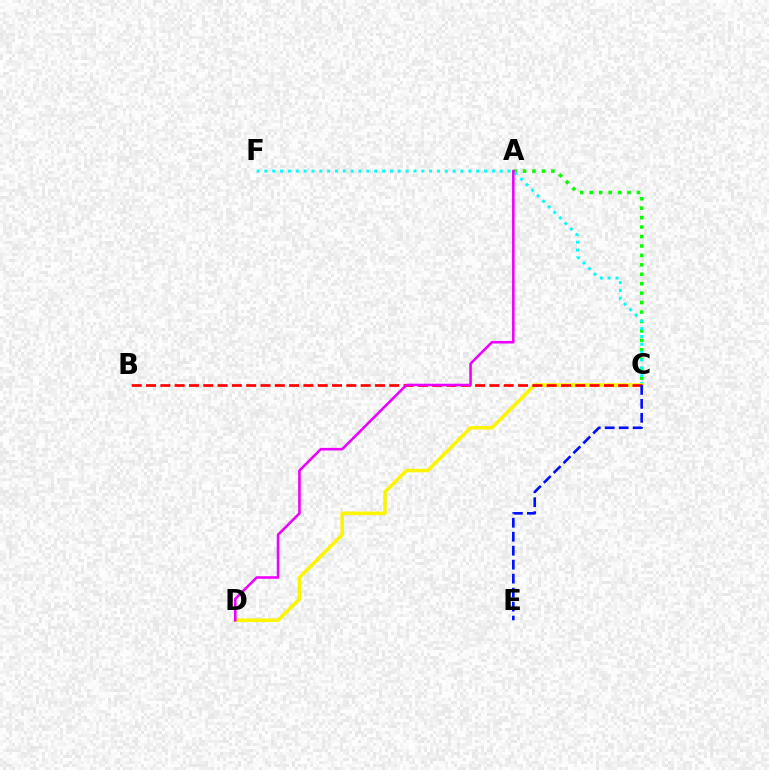{('A', 'C'): [{'color': '#08ff00', 'line_style': 'dotted', 'thickness': 2.57}], ('C', 'F'): [{'color': '#00fff6', 'line_style': 'dotted', 'thickness': 2.13}], ('C', 'D'): [{'color': '#fcf500', 'line_style': 'solid', 'thickness': 2.54}], ('B', 'C'): [{'color': '#ff0000', 'line_style': 'dashed', 'thickness': 1.94}], ('C', 'E'): [{'color': '#0010ff', 'line_style': 'dashed', 'thickness': 1.9}], ('A', 'D'): [{'color': '#ee00ff', 'line_style': 'solid', 'thickness': 1.86}]}